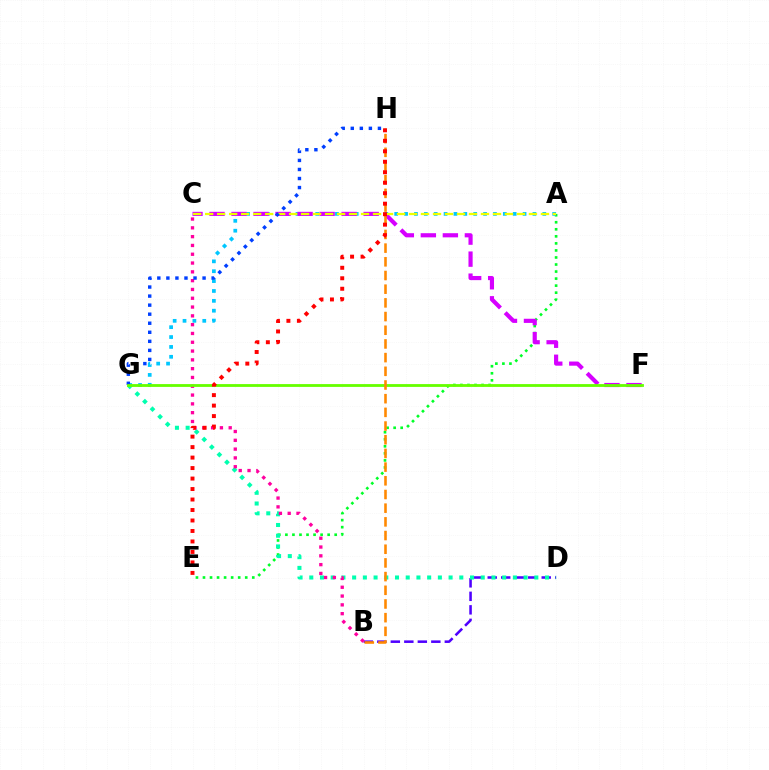{('A', 'E'): [{'color': '#00ff27', 'line_style': 'dotted', 'thickness': 1.91}], ('A', 'G'): [{'color': '#00c7ff', 'line_style': 'dotted', 'thickness': 2.68}], ('B', 'D'): [{'color': '#4f00ff', 'line_style': 'dashed', 'thickness': 1.83}], ('C', 'F'): [{'color': '#d600ff', 'line_style': 'dashed', 'thickness': 2.99}], ('D', 'G'): [{'color': '#00ffaf', 'line_style': 'dotted', 'thickness': 2.91}], ('B', 'C'): [{'color': '#ff00a0', 'line_style': 'dotted', 'thickness': 2.39}], ('A', 'C'): [{'color': '#eeff00', 'line_style': 'dashed', 'thickness': 1.63}], ('G', 'H'): [{'color': '#003fff', 'line_style': 'dotted', 'thickness': 2.46}], ('F', 'G'): [{'color': '#66ff00', 'line_style': 'solid', 'thickness': 2.03}], ('B', 'H'): [{'color': '#ff8800', 'line_style': 'dashed', 'thickness': 1.86}], ('E', 'H'): [{'color': '#ff0000', 'line_style': 'dotted', 'thickness': 2.85}]}